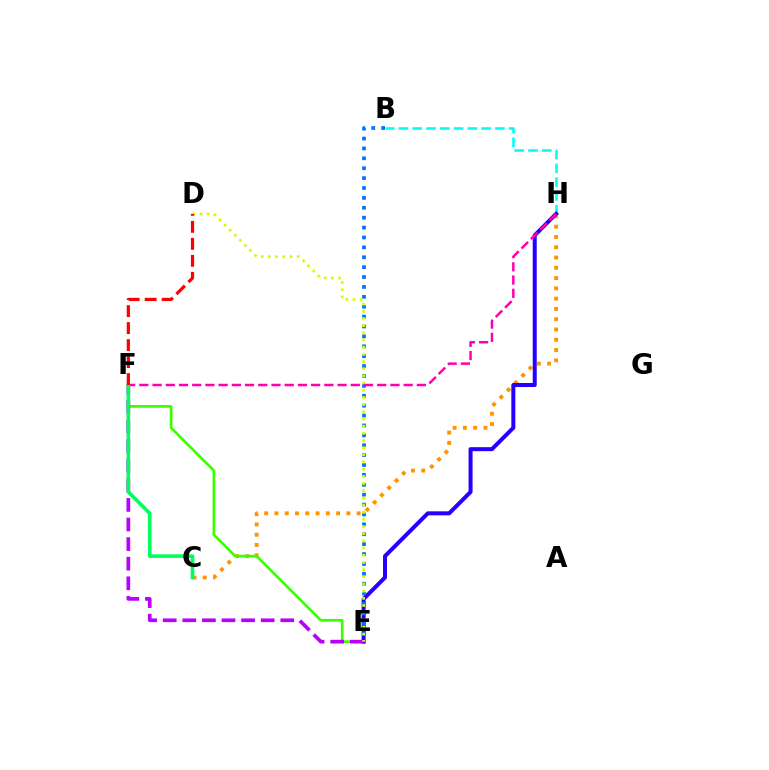{('B', 'H'): [{'color': '#00fff6', 'line_style': 'dashed', 'thickness': 1.87}], ('C', 'H'): [{'color': '#ff9400', 'line_style': 'dotted', 'thickness': 2.79}], ('E', 'F'): [{'color': '#3dff00', 'line_style': 'solid', 'thickness': 1.94}, {'color': '#b900ff', 'line_style': 'dashed', 'thickness': 2.66}], ('E', 'H'): [{'color': '#2500ff', 'line_style': 'solid', 'thickness': 2.88}], ('B', 'E'): [{'color': '#0074ff', 'line_style': 'dotted', 'thickness': 2.69}], ('D', 'E'): [{'color': '#d1ff00', 'line_style': 'dotted', 'thickness': 1.95}], ('F', 'H'): [{'color': '#ff00ac', 'line_style': 'dashed', 'thickness': 1.8}], ('C', 'F'): [{'color': '#00ff5c', 'line_style': 'solid', 'thickness': 2.61}], ('D', 'F'): [{'color': '#ff0000', 'line_style': 'dashed', 'thickness': 2.31}]}